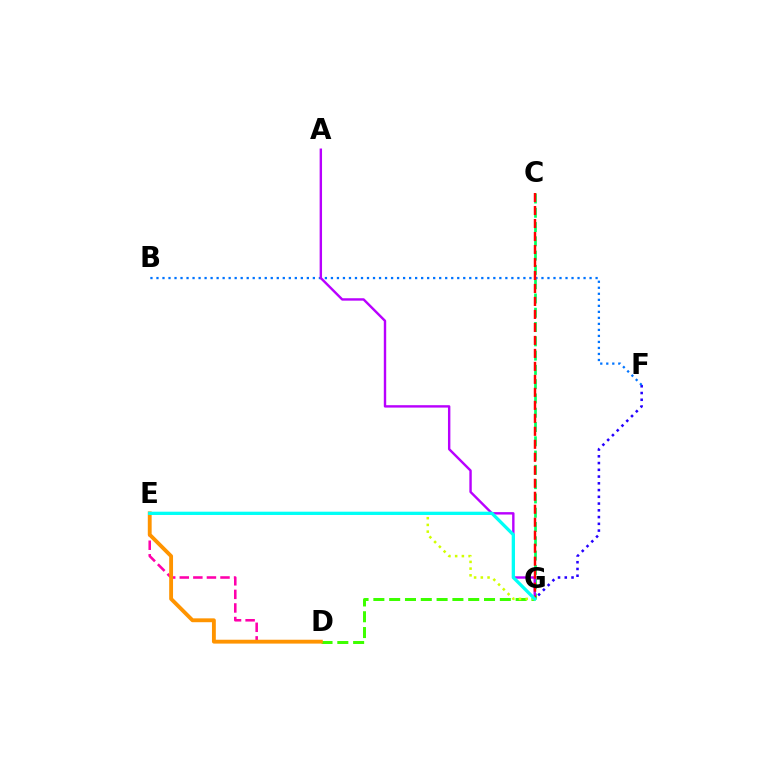{('F', 'G'): [{'color': '#2500ff', 'line_style': 'dotted', 'thickness': 1.83}], ('D', 'E'): [{'color': '#ff00ac', 'line_style': 'dashed', 'thickness': 1.84}, {'color': '#ff9400', 'line_style': 'solid', 'thickness': 2.78}], ('C', 'G'): [{'color': '#00ff5c', 'line_style': 'dashed', 'thickness': 1.94}, {'color': '#ff0000', 'line_style': 'dashed', 'thickness': 1.76}], ('B', 'F'): [{'color': '#0074ff', 'line_style': 'dotted', 'thickness': 1.63}], ('D', 'G'): [{'color': '#3dff00', 'line_style': 'dashed', 'thickness': 2.15}], ('A', 'G'): [{'color': '#b900ff', 'line_style': 'solid', 'thickness': 1.73}], ('E', 'G'): [{'color': '#d1ff00', 'line_style': 'dotted', 'thickness': 1.83}, {'color': '#00fff6', 'line_style': 'solid', 'thickness': 2.36}]}